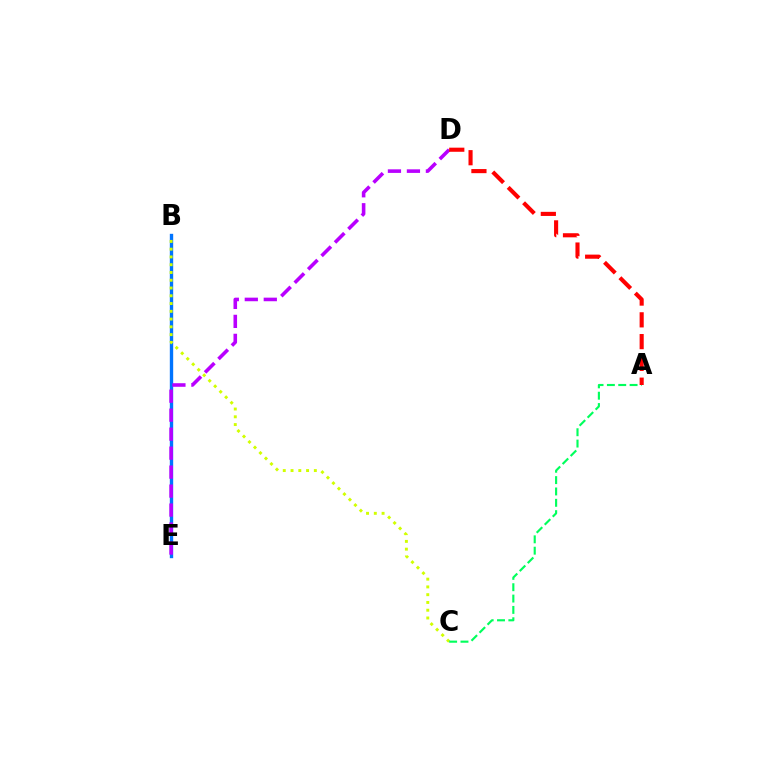{('B', 'E'): [{'color': '#0074ff', 'line_style': 'solid', 'thickness': 2.43}], ('B', 'C'): [{'color': '#d1ff00', 'line_style': 'dotted', 'thickness': 2.11}], ('A', 'C'): [{'color': '#00ff5c', 'line_style': 'dashed', 'thickness': 1.54}], ('D', 'E'): [{'color': '#b900ff', 'line_style': 'dashed', 'thickness': 2.58}], ('A', 'D'): [{'color': '#ff0000', 'line_style': 'dashed', 'thickness': 2.96}]}